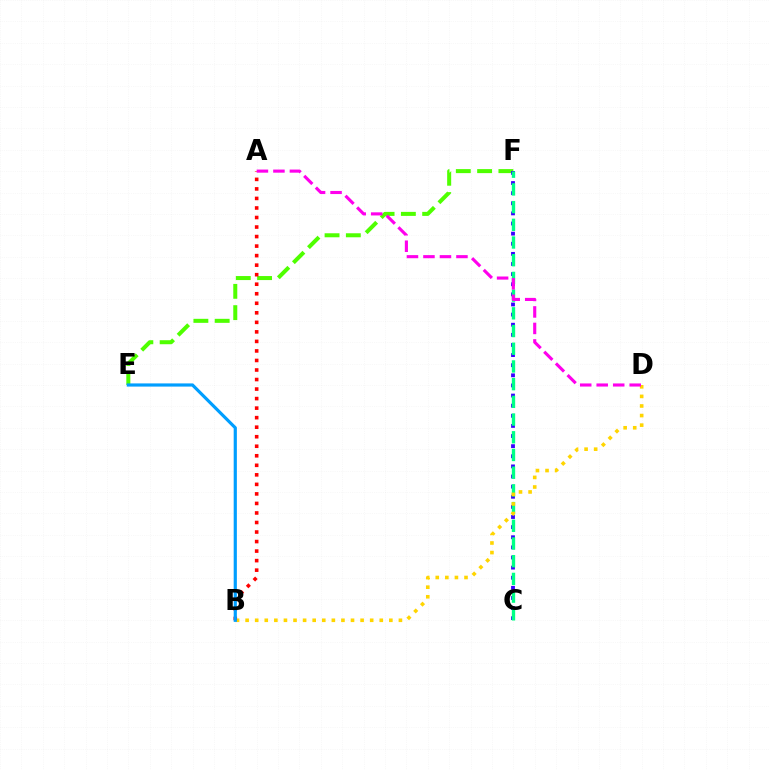{('E', 'F'): [{'color': '#4fff00', 'line_style': 'dashed', 'thickness': 2.89}], ('C', 'F'): [{'color': '#3700ff', 'line_style': 'dotted', 'thickness': 2.75}, {'color': '#00ff86', 'line_style': 'dashed', 'thickness': 2.41}], ('B', 'D'): [{'color': '#ffd500', 'line_style': 'dotted', 'thickness': 2.6}], ('A', 'B'): [{'color': '#ff0000', 'line_style': 'dotted', 'thickness': 2.59}], ('B', 'E'): [{'color': '#009eff', 'line_style': 'solid', 'thickness': 2.29}], ('A', 'D'): [{'color': '#ff00ed', 'line_style': 'dashed', 'thickness': 2.24}]}